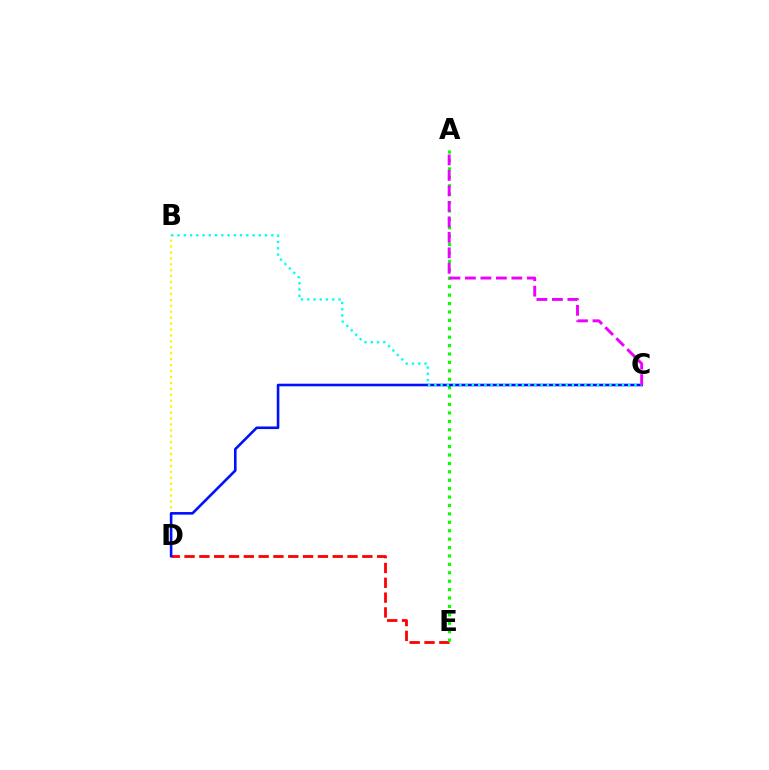{('B', 'D'): [{'color': '#fcf500', 'line_style': 'dotted', 'thickness': 1.61}], ('D', 'E'): [{'color': '#ff0000', 'line_style': 'dashed', 'thickness': 2.01}], ('A', 'E'): [{'color': '#08ff00', 'line_style': 'dotted', 'thickness': 2.29}], ('C', 'D'): [{'color': '#0010ff', 'line_style': 'solid', 'thickness': 1.87}], ('B', 'C'): [{'color': '#00fff6', 'line_style': 'dotted', 'thickness': 1.7}], ('A', 'C'): [{'color': '#ee00ff', 'line_style': 'dashed', 'thickness': 2.1}]}